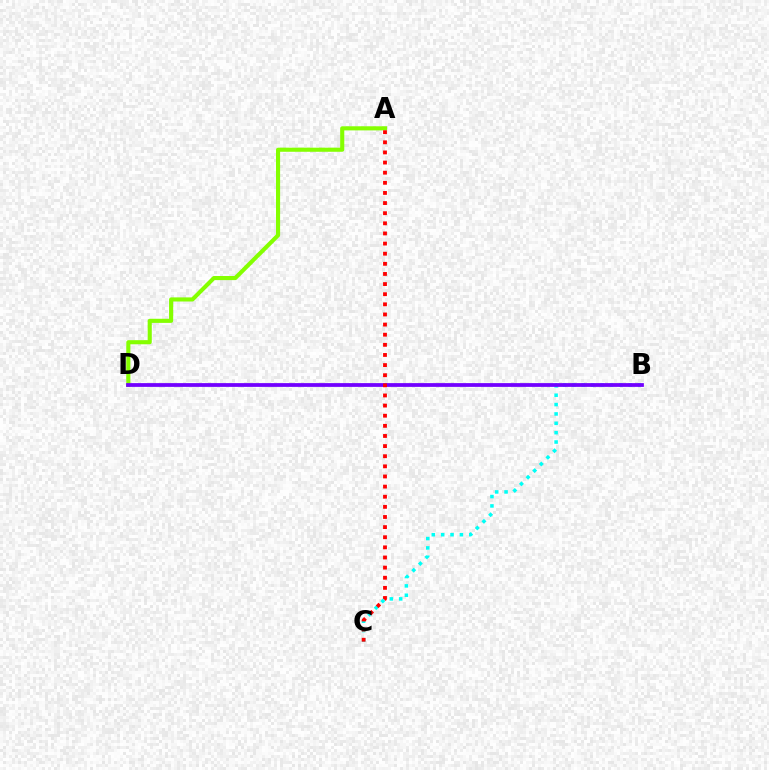{('A', 'D'): [{'color': '#84ff00', 'line_style': 'solid', 'thickness': 2.96}], ('B', 'C'): [{'color': '#00fff6', 'line_style': 'dotted', 'thickness': 2.54}], ('B', 'D'): [{'color': '#7200ff', 'line_style': 'solid', 'thickness': 2.71}], ('A', 'C'): [{'color': '#ff0000', 'line_style': 'dotted', 'thickness': 2.75}]}